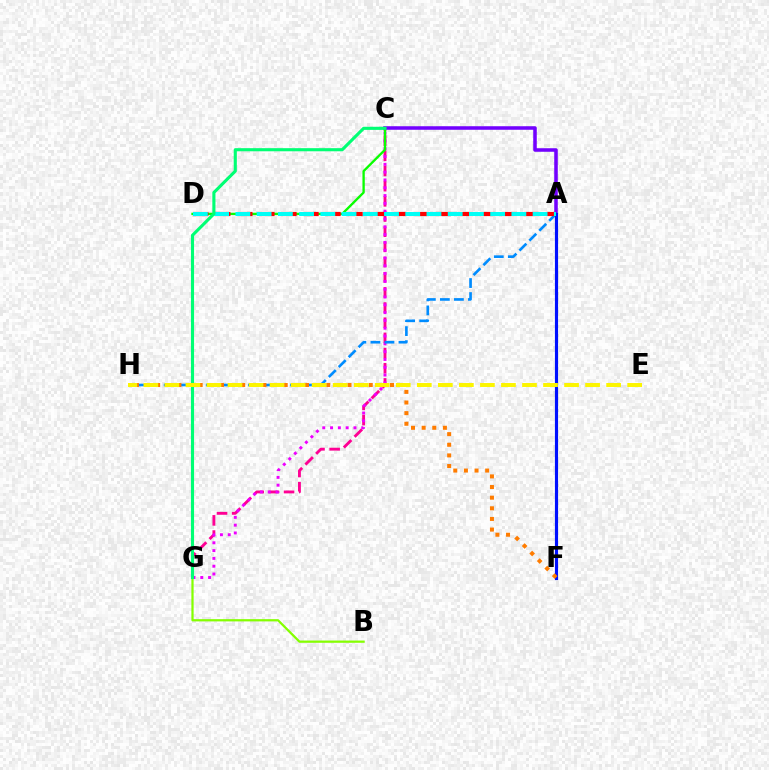{('C', 'G'): [{'color': '#ff0094', 'line_style': 'dashed', 'thickness': 2.06}, {'color': '#ee00ff', 'line_style': 'dotted', 'thickness': 2.12}, {'color': '#00ff74', 'line_style': 'solid', 'thickness': 2.24}], ('C', 'D'): [{'color': '#08ff00', 'line_style': 'solid', 'thickness': 1.68}], ('A', 'H'): [{'color': '#008cff', 'line_style': 'dashed', 'thickness': 1.91}], ('A', 'C'): [{'color': '#7200ff', 'line_style': 'solid', 'thickness': 2.55}], ('B', 'G'): [{'color': '#84ff00', 'line_style': 'solid', 'thickness': 1.62}], ('A', 'F'): [{'color': '#0010ff', 'line_style': 'solid', 'thickness': 2.27}], ('A', 'D'): [{'color': '#ff0000', 'line_style': 'dashed', 'thickness': 3.0}, {'color': '#00fff6', 'line_style': 'dashed', 'thickness': 2.88}], ('F', 'H'): [{'color': '#ff7c00', 'line_style': 'dotted', 'thickness': 2.89}], ('E', 'H'): [{'color': '#fcf500', 'line_style': 'dashed', 'thickness': 2.86}]}